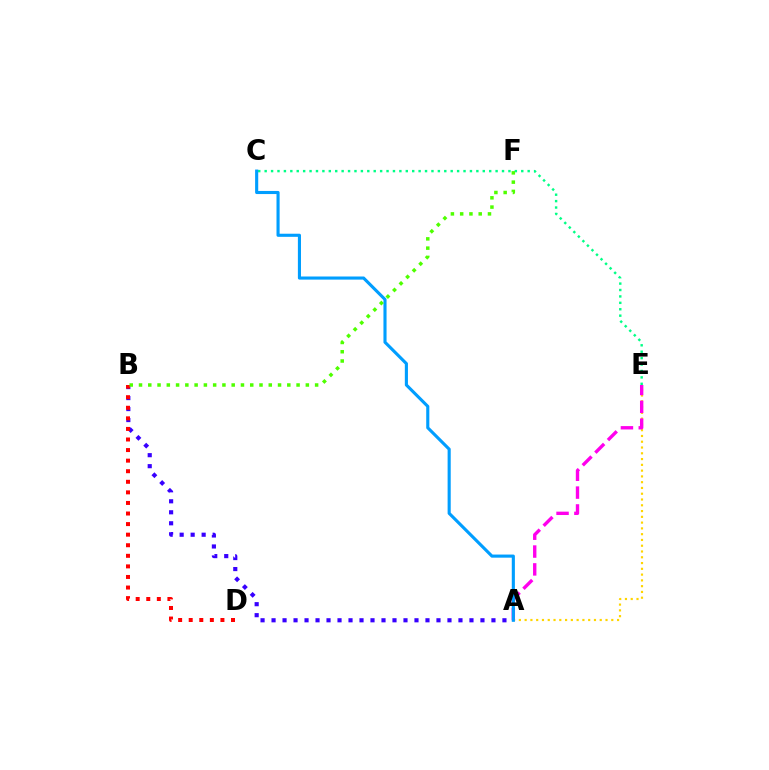{('C', 'E'): [{'color': '#00ff86', 'line_style': 'dotted', 'thickness': 1.74}], ('A', 'B'): [{'color': '#3700ff', 'line_style': 'dotted', 'thickness': 2.99}], ('B', 'D'): [{'color': '#ff0000', 'line_style': 'dotted', 'thickness': 2.87}], ('A', 'E'): [{'color': '#ffd500', 'line_style': 'dotted', 'thickness': 1.57}, {'color': '#ff00ed', 'line_style': 'dashed', 'thickness': 2.42}], ('A', 'C'): [{'color': '#009eff', 'line_style': 'solid', 'thickness': 2.24}], ('B', 'F'): [{'color': '#4fff00', 'line_style': 'dotted', 'thickness': 2.52}]}